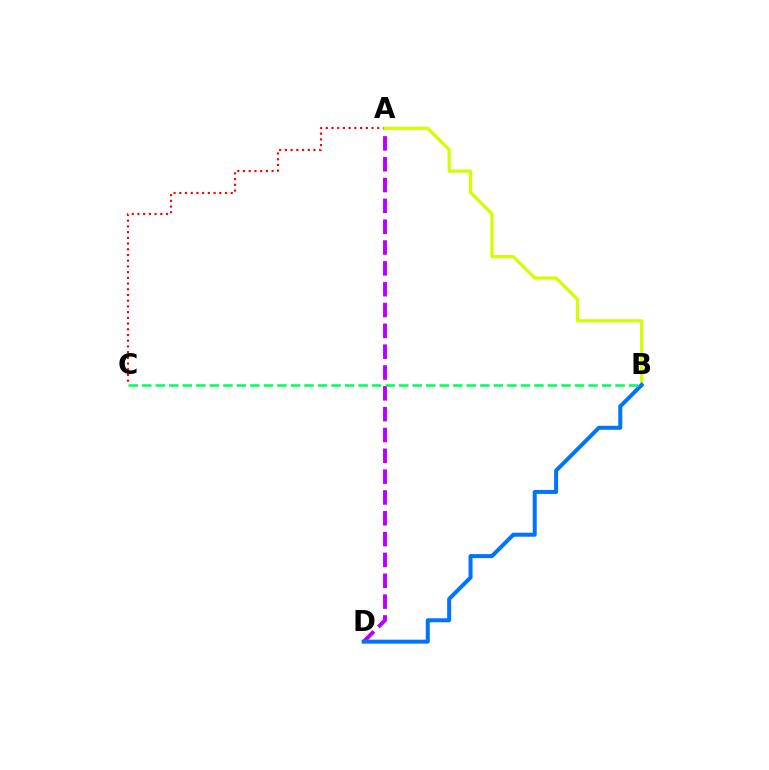{('A', 'D'): [{'color': '#b900ff', 'line_style': 'dashed', 'thickness': 2.83}], ('A', 'C'): [{'color': '#ff0000', 'line_style': 'dotted', 'thickness': 1.55}], ('A', 'B'): [{'color': '#d1ff00', 'line_style': 'solid', 'thickness': 2.32}], ('B', 'D'): [{'color': '#0074ff', 'line_style': 'solid', 'thickness': 2.88}], ('B', 'C'): [{'color': '#00ff5c', 'line_style': 'dashed', 'thickness': 1.84}]}